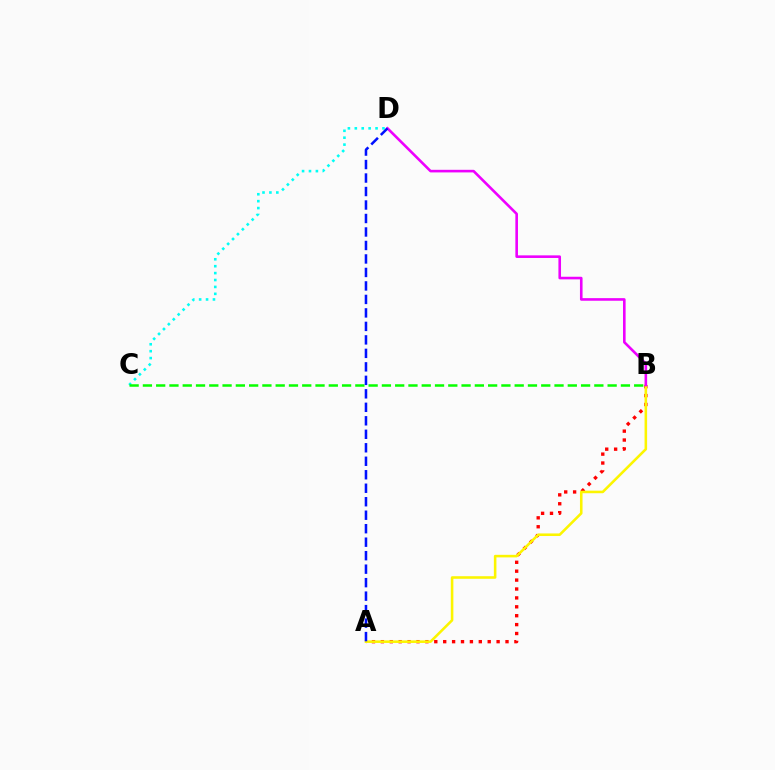{('A', 'B'): [{'color': '#ff0000', 'line_style': 'dotted', 'thickness': 2.42}, {'color': '#fcf500', 'line_style': 'solid', 'thickness': 1.85}], ('C', 'D'): [{'color': '#00fff6', 'line_style': 'dotted', 'thickness': 1.88}], ('B', 'D'): [{'color': '#ee00ff', 'line_style': 'solid', 'thickness': 1.88}], ('B', 'C'): [{'color': '#08ff00', 'line_style': 'dashed', 'thickness': 1.8}], ('A', 'D'): [{'color': '#0010ff', 'line_style': 'dashed', 'thickness': 1.83}]}